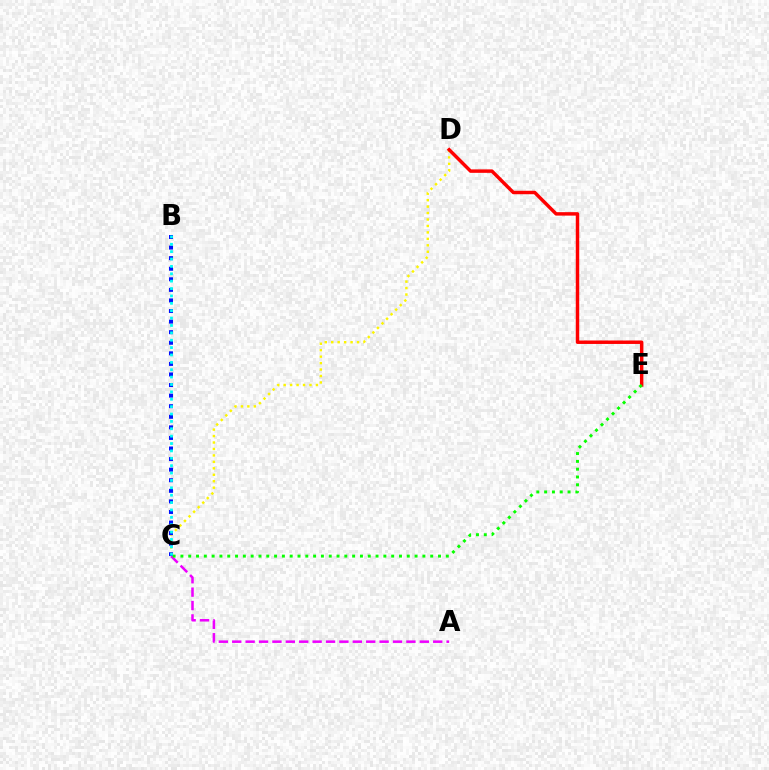{('C', 'D'): [{'color': '#fcf500', 'line_style': 'dotted', 'thickness': 1.75}], ('A', 'C'): [{'color': '#ee00ff', 'line_style': 'dashed', 'thickness': 1.82}], ('D', 'E'): [{'color': '#ff0000', 'line_style': 'solid', 'thickness': 2.49}], ('B', 'C'): [{'color': '#0010ff', 'line_style': 'dotted', 'thickness': 2.87}, {'color': '#00fff6', 'line_style': 'dotted', 'thickness': 2.01}], ('C', 'E'): [{'color': '#08ff00', 'line_style': 'dotted', 'thickness': 2.12}]}